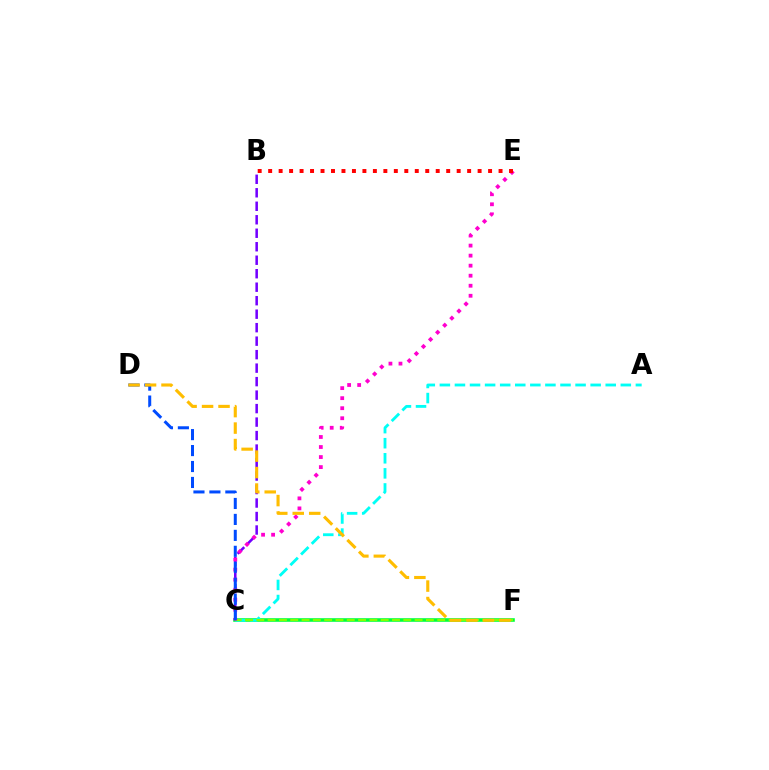{('C', 'F'): [{'color': '#00ff39', 'line_style': 'solid', 'thickness': 2.58}, {'color': '#84ff00', 'line_style': 'dashed', 'thickness': 1.54}], ('A', 'C'): [{'color': '#00fff6', 'line_style': 'dashed', 'thickness': 2.05}], ('B', 'C'): [{'color': '#7200ff', 'line_style': 'dashed', 'thickness': 1.83}], ('C', 'E'): [{'color': '#ff00cf', 'line_style': 'dotted', 'thickness': 2.73}], ('B', 'E'): [{'color': '#ff0000', 'line_style': 'dotted', 'thickness': 2.85}], ('C', 'D'): [{'color': '#004bff', 'line_style': 'dashed', 'thickness': 2.17}], ('D', 'F'): [{'color': '#ffbd00', 'line_style': 'dashed', 'thickness': 2.24}]}